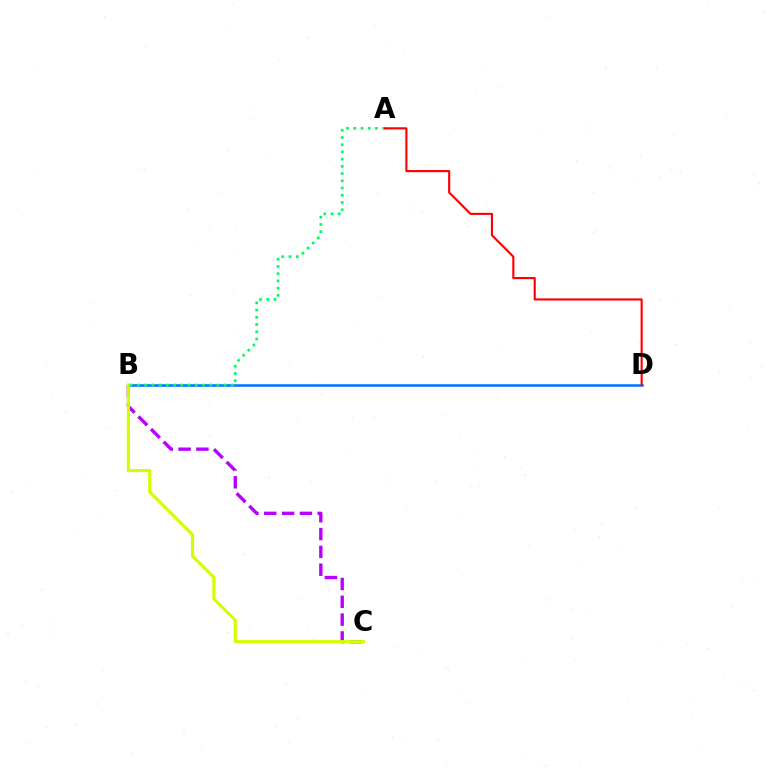{('B', 'D'): [{'color': '#0074ff', 'line_style': 'solid', 'thickness': 1.82}], ('B', 'C'): [{'color': '#b900ff', 'line_style': 'dashed', 'thickness': 2.42}, {'color': '#d1ff00', 'line_style': 'solid', 'thickness': 2.26}], ('A', 'B'): [{'color': '#00ff5c', 'line_style': 'dotted', 'thickness': 1.96}], ('A', 'D'): [{'color': '#ff0000', 'line_style': 'solid', 'thickness': 1.53}]}